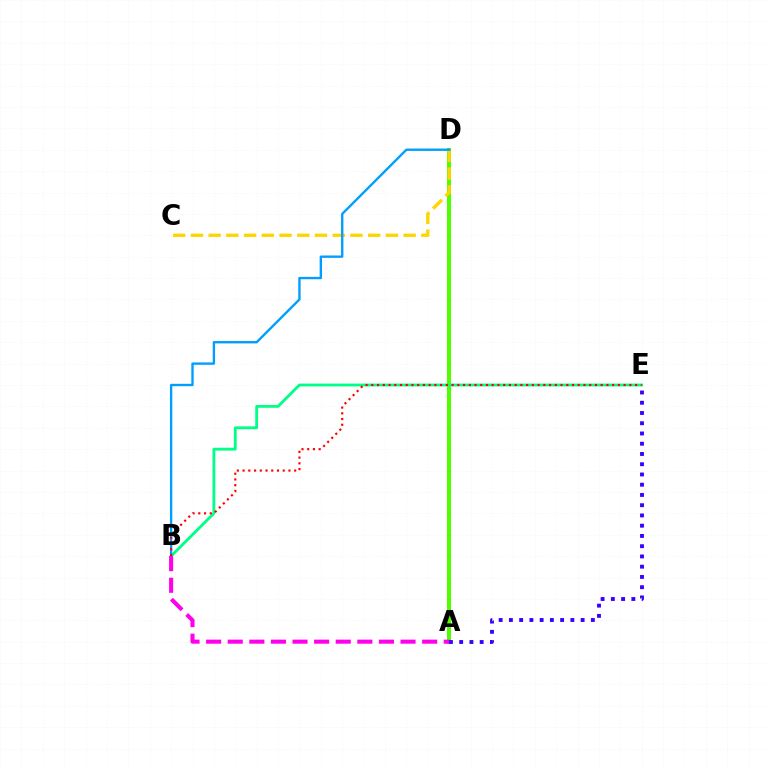{('A', 'D'): [{'color': '#4fff00', 'line_style': 'solid', 'thickness': 2.91}], ('C', 'D'): [{'color': '#ffd500', 'line_style': 'dashed', 'thickness': 2.41}], ('A', 'E'): [{'color': '#3700ff', 'line_style': 'dotted', 'thickness': 2.78}], ('B', 'E'): [{'color': '#00ff86', 'line_style': 'solid', 'thickness': 2.02}, {'color': '#ff0000', 'line_style': 'dotted', 'thickness': 1.56}], ('B', 'D'): [{'color': '#009eff', 'line_style': 'solid', 'thickness': 1.7}], ('A', 'B'): [{'color': '#ff00ed', 'line_style': 'dashed', 'thickness': 2.93}]}